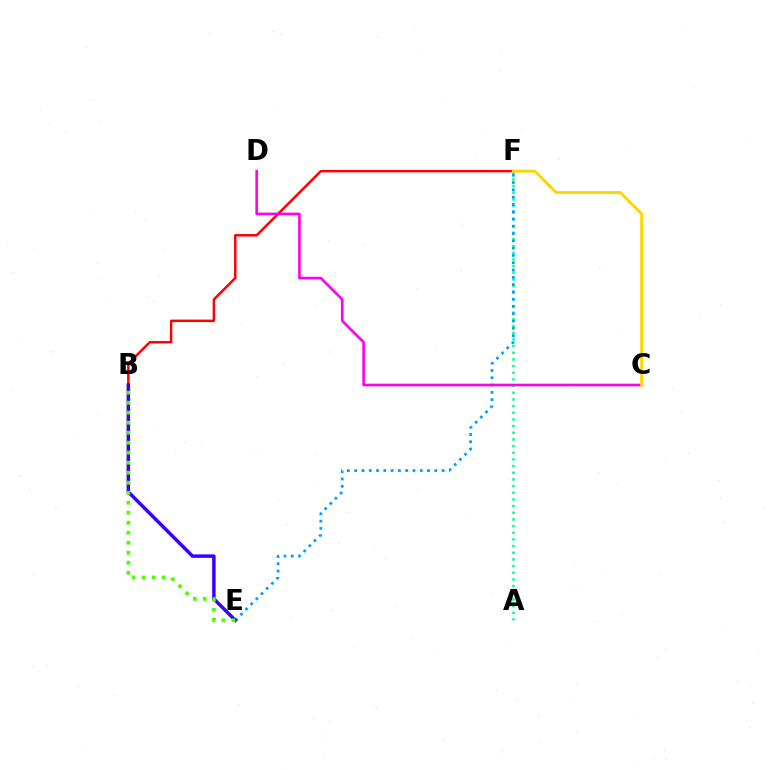{('B', 'F'): [{'color': '#ff0000', 'line_style': 'solid', 'thickness': 1.78}], ('A', 'F'): [{'color': '#00ff86', 'line_style': 'dotted', 'thickness': 1.81}], ('E', 'F'): [{'color': '#009eff', 'line_style': 'dotted', 'thickness': 1.98}], ('B', 'E'): [{'color': '#3700ff', 'line_style': 'solid', 'thickness': 2.51}, {'color': '#4fff00', 'line_style': 'dotted', 'thickness': 2.72}], ('C', 'D'): [{'color': '#ff00ed', 'line_style': 'solid', 'thickness': 1.88}], ('C', 'F'): [{'color': '#ffd500', 'line_style': 'solid', 'thickness': 2.12}]}